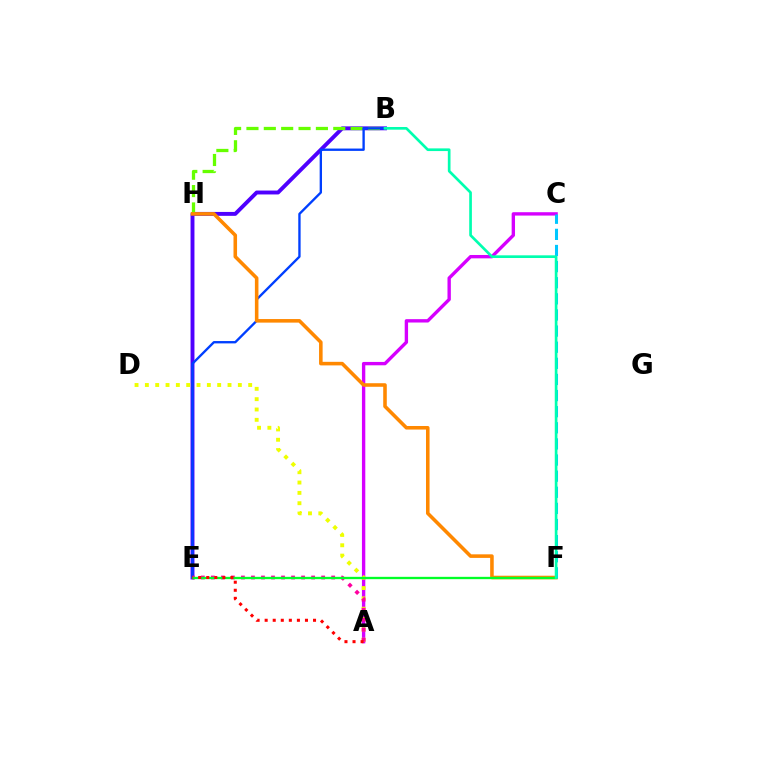{('B', 'E'): [{'color': '#4f00ff', 'line_style': 'solid', 'thickness': 2.82}, {'color': '#003fff', 'line_style': 'solid', 'thickness': 1.69}], ('B', 'H'): [{'color': '#66ff00', 'line_style': 'dashed', 'thickness': 2.36}], ('A', 'C'): [{'color': '#d600ff', 'line_style': 'solid', 'thickness': 2.42}], ('A', 'D'): [{'color': '#eeff00', 'line_style': 'dotted', 'thickness': 2.81}], ('F', 'H'): [{'color': '#ff8800', 'line_style': 'solid', 'thickness': 2.57}], ('C', 'F'): [{'color': '#00c7ff', 'line_style': 'dashed', 'thickness': 2.19}], ('A', 'E'): [{'color': '#ff00a0', 'line_style': 'dotted', 'thickness': 2.72}, {'color': '#ff0000', 'line_style': 'dotted', 'thickness': 2.19}], ('E', 'F'): [{'color': '#00ff27', 'line_style': 'solid', 'thickness': 1.67}], ('B', 'F'): [{'color': '#00ffaf', 'line_style': 'solid', 'thickness': 1.93}]}